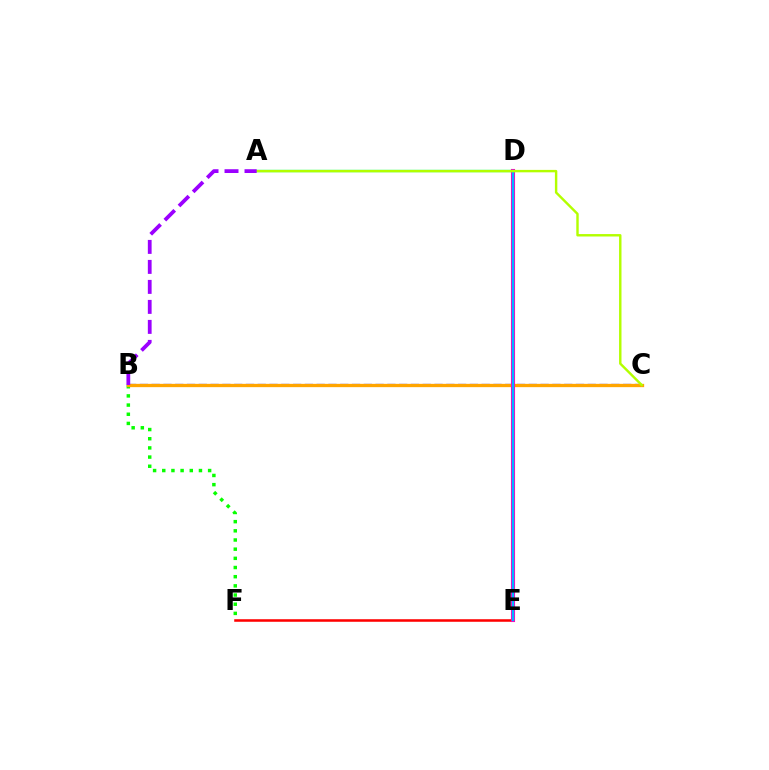{('B', 'C'): [{'color': '#0010ff', 'line_style': 'dashed', 'thickness': 1.6}, {'color': '#ffa500', 'line_style': 'solid', 'thickness': 2.38}], ('B', 'F'): [{'color': '#08ff00', 'line_style': 'dotted', 'thickness': 2.49}], ('E', 'F'): [{'color': '#ff0000', 'line_style': 'solid', 'thickness': 1.83}], ('A', 'D'): [{'color': '#00ff9d', 'line_style': 'solid', 'thickness': 1.68}], ('D', 'E'): [{'color': '#ff00bd', 'line_style': 'solid', 'thickness': 2.96}, {'color': '#00b5ff', 'line_style': 'solid', 'thickness': 1.66}], ('A', 'C'): [{'color': '#b3ff00', 'line_style': 'solid', 'thickness': 1.74}], ('A', 'B'): [{'color': '#9b00ff', 'line_style': 'dashed', 'thickness': 2.72}]}